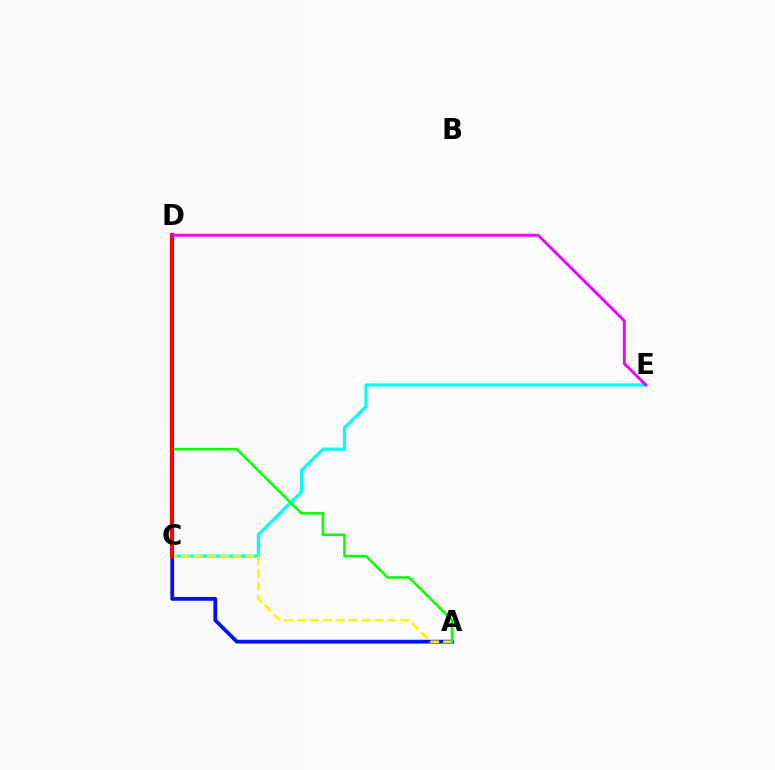{('A', 'C'): [{'color': '#0010ff', 'line_style': 'solid', 'thickness': 2.72}, {'color': '#fcf500', 'line_style': 'dashed', 'thickness': 1.75}], ('C', 'E'): [{'color': '#00fff6', 'line_style': 'solid', 'thickness': 2.29}], ('A', 'D'): [{'color': '#08ff00', 'line_style': 'solid', 'thickness': 1.83}], ('C', 'D'): [{'color': '#ff0000', 'line_style': 'solid', 'thickness': 2.97}], ('D', 'E'): [{'color': '#ee00ff', 'line_style': 'solid', 'thickness': 2.07}]}